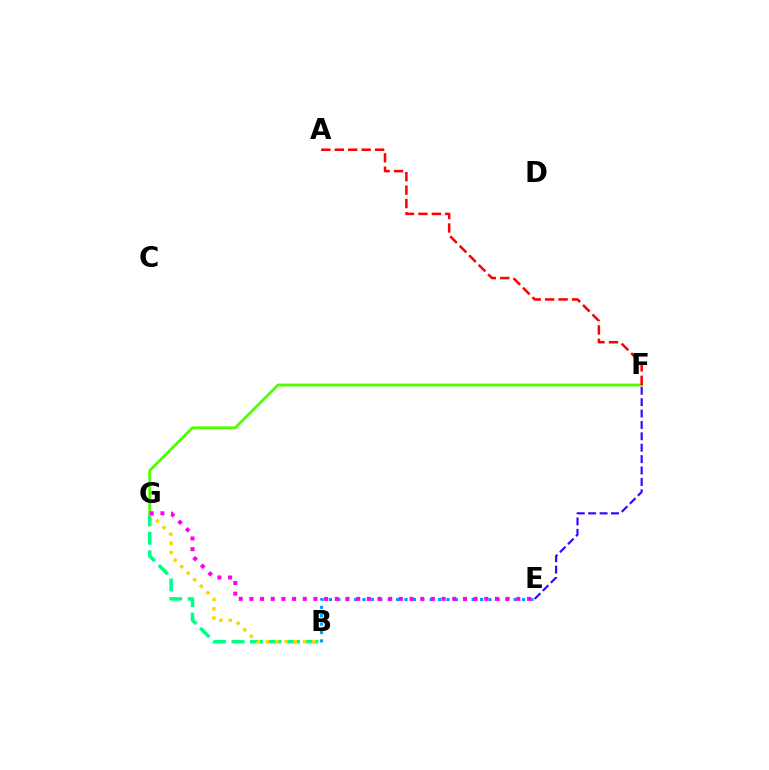{('B', 'E'): [{'color': '#009eff', 'line_style': 'dotted', 'thickness': 2.28}], ('B', 'G'): [{'color': '#00ff86', 'line_style': 'dashed', 'thickness': 2.51}, {'color': '#ffd500', 'line_style': 'dotted', 'thickness': 2.51}], ('F', 'G'): [{'color': '#4fff00', 'line_style': 'solid', 'thickness': 2.02}], ('E', 'G'): [{'color': '#ff00ed', 'line_style': 'dotted', 'thickness': 2.9}], ('A', 'F'): [{'color': '#ff0000', 'line_style': 'dashed', 'thickness': 1.83}], ('E', 'F'): [{'color': '#3700ff', 'line_style': 'dashed', 'thickness': 1.55}]}